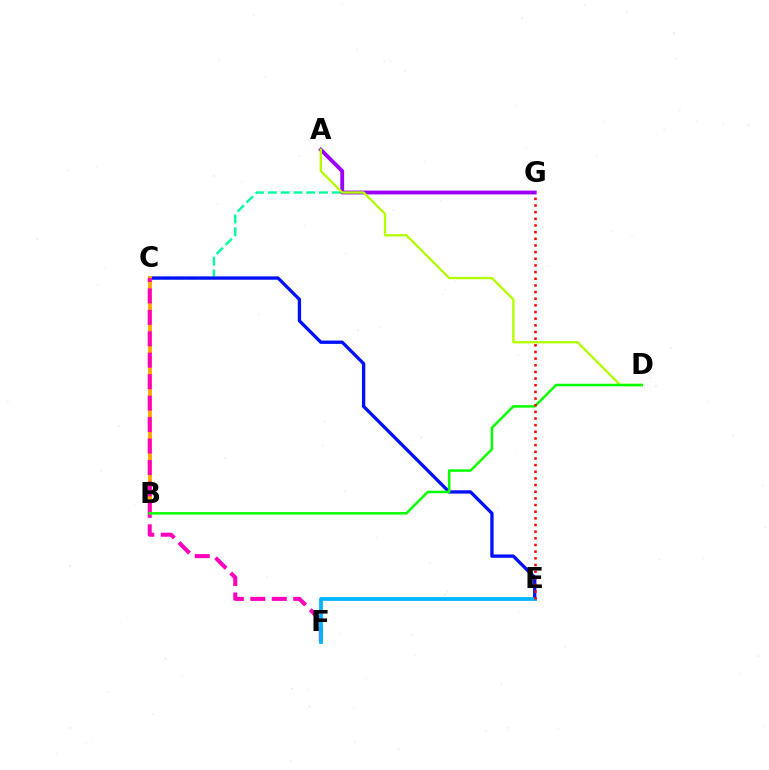{('C', 'G'): [{'color': '#00ff9d', 'line_style': 'dashed', 'thickness': 1.73}], ('C', 'E'): [{'color': '#0010ff', 'line_style': 'solid', 'thickness': 2.39}], ('A', 'G'): [{'color': '#9b00ff', 'line_style': 'solid', 'thickness': 2.76}], ('B', 'C'): [{'color': '#ffa500', 'line_style': 'solid', 'thickness': 2.78}], ('C', 'F'): [{'color': '#ff00bd', 'line_style': 'dashed', 'thickness': 2.91}], ('A', 'D'): [{'color': '#b3ff00', 'line_style': 'solid', 'thickness': 1.69}], ('B', 'D'): [{'color': '#08ff00', 'line_style': 'solid', 'thickness': 1.81}], ('E', 'F'): [{'color': '#00b5ff', 'line_style': 'solid', 'thickness': 2.72}], ('E', 'G'): [{'color': '#ff0000', 'line_style': 'dotted', 'thickness': 1.81}]}